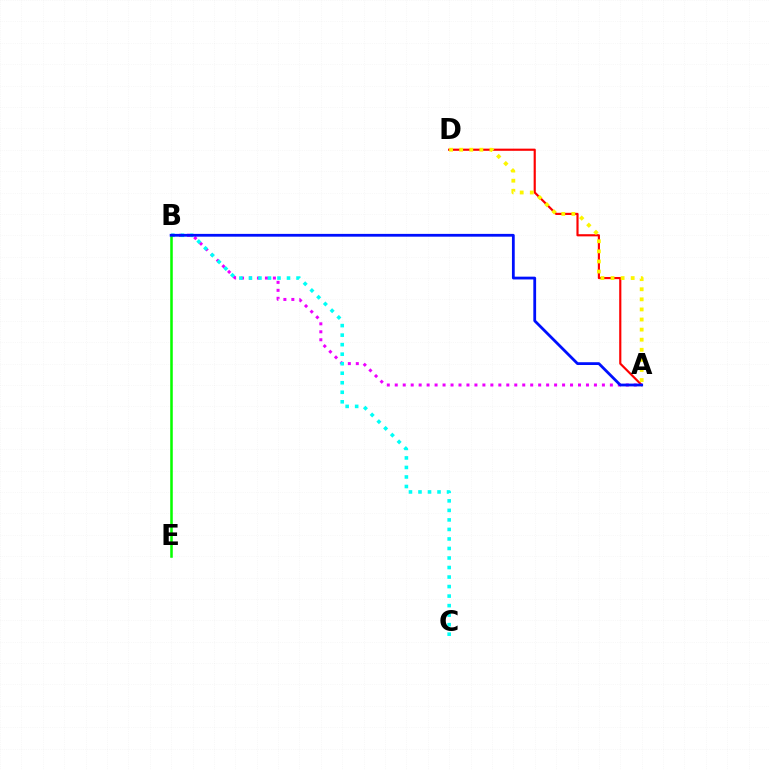{('A', 'B'): [{'color': '#ee00ff', 'line_style': 'dotted', 'thickness': 2.16}, {'color': '#0010ff', 'line_style': 'solid', 'thickness': 2.01}], ('B', 'C'): [{'color': '#00fff6', 'line_style': 'dotted', 'thickness': 2.59}], ('B', 'E'): [{'color': '#08ff00', 'line_style': 'solid', 'thickness': 1.83}], ('A', 'D'): [{'color': '#ff0000', 'line_style': 'solid', 'thickness': 1.56}, {'color': '#fcf500', 'line_style': 'dotted', 'thickness': 2.74}]}